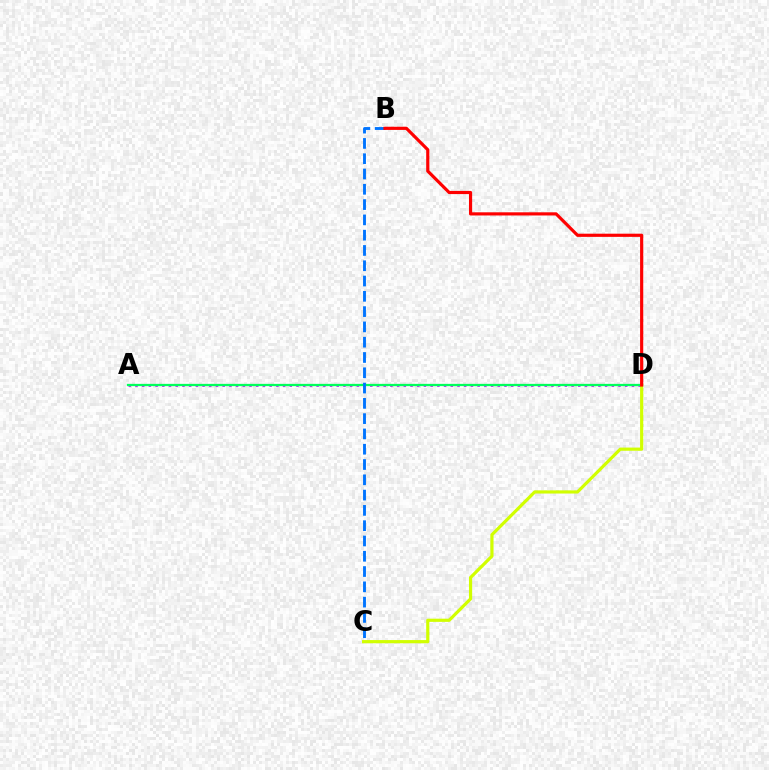{('A', 'D'): [{'color': '#b900ff', 'line_style': 'dotted', 'thickness': 1.82}, {'color': '#00ff5c', 'line_style': 'solid', 'thickness': 1.64}], ('C', 'D'): [{'color': '#d1ff00', 'line_style': 'solid', 'thickness': 2.29}], ('B', 'C'): [{'color': '#0074ff', 'line_style': 'dashed', 'thickness': 2.08}], ('B', 'D'): [{'color': '#ff0000', 'line_style': 'solid', 'thickness': 2.28}]}